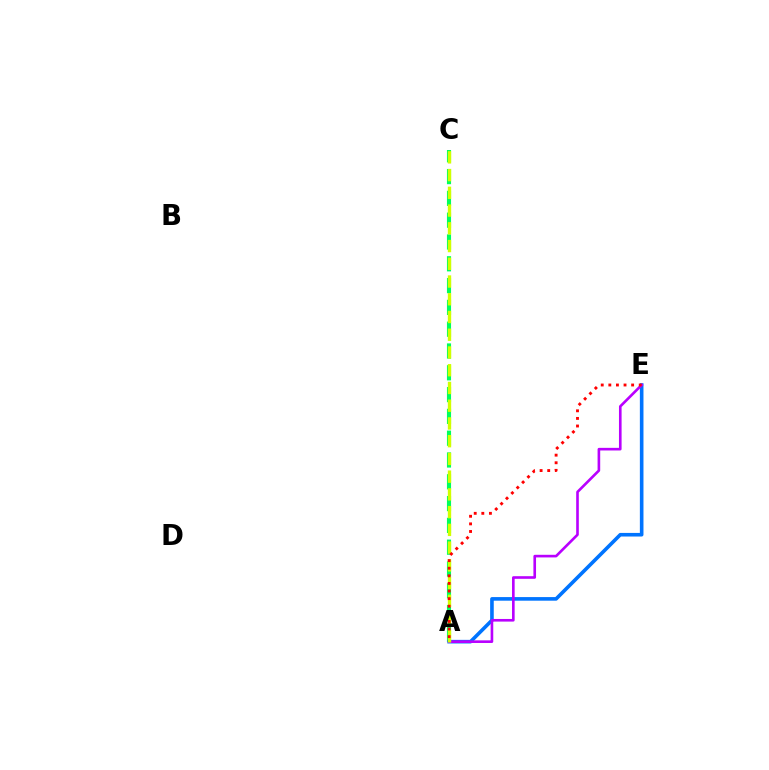{('A', 'C'): [{'color': '#00ff5c', 'line_style': 'dashed', 'thickness': 2.96}, {'color': '#d1ff00', 'line_style': 'dashed', 'thickness': 2.41}], ('A', 'E'): [{'color': '#0074ff', 'line_style': 'solid', 'thickness': 2.6}, {'color': '#b900ff', 'line_style': 'solid', 'thickness': 1.89}, {'color': '#ff0000', 'line_style': 'dotted', 'thickness': 2.07}]}